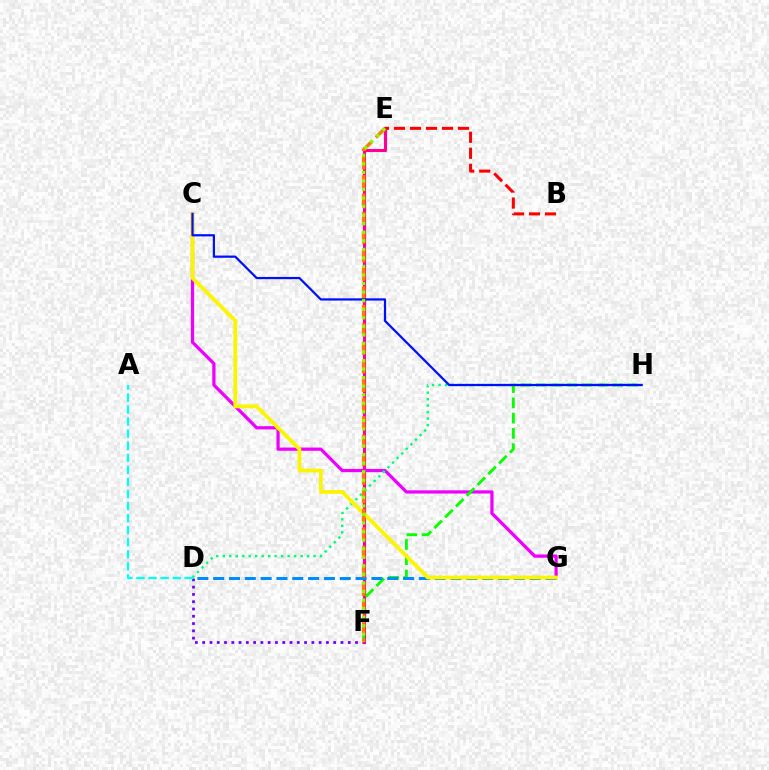{('D', 'F'): [{'color': '#7200ff', 'line_style': 'dotted', 'thickness': 1.98}], ('E', 'F'): [{'color': '#ff0094', 'line_style': 'solid', 'thickness': 2.25}, {'color': '#ff7c00', 'line_style': 'dashed', 'thickness': 2.52}, {'color': '#84ff00', 'line_style': 'dotted', 'thickness': 2.32}], ('C', 'G'): [{'color': '#ee00ff', 'line_style': 'solid', 'thickness': 2.33}, {'color': '#fcf500', 'line_style': 'solid', 'thickness': 2.72}], ('B', 'E'): [{'color': '#ff0000', 'line_style': 'dashed', 'thickness': 2.17}], ('F', 'H'): [{'color': '#08ff00', 'line_style': 'dashed', 'thickness': 2.07}], ('D', 'H'): [{'color': '#00ff74', 'line_style': 'dotted', 'thickness': 1.76}], ('D', 'G'): [{'color': '#008cff', 'line_style': 'dashed', 'thickness': 2.15}], ('A', 'D'): [{'color': '#00fff6', 'line_style': 'dashed', 'thickness': 1.64}], ('C', 'H'): [{'color': '#0010ff', 'line_style': 'solid', 'thickness': 1.61}]}